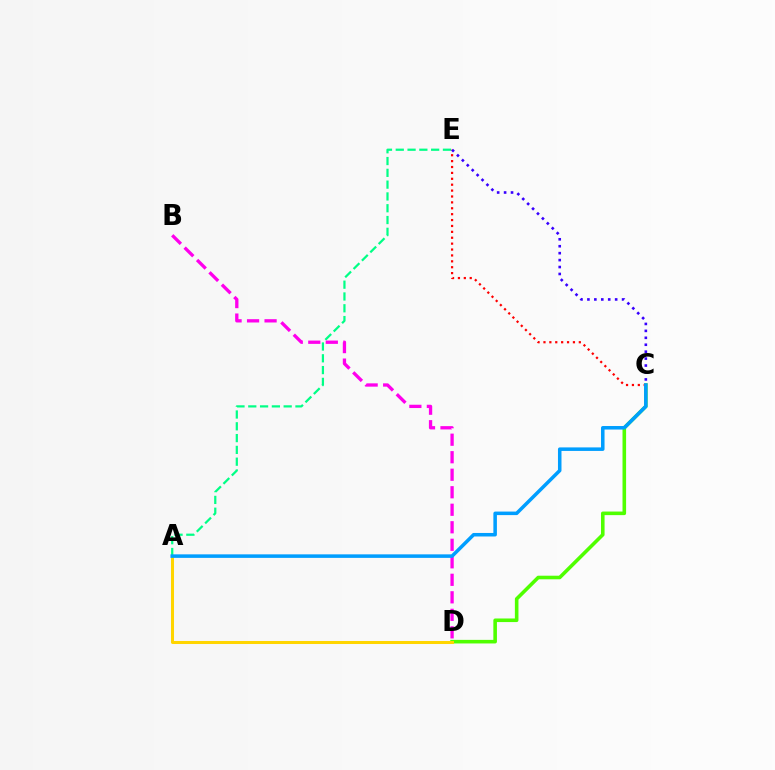{('C', 'D'): [{'color': '#4fff00', 'line_style': 'solid', 'thickness': 2.58}], ('A', 'E'): [{'color': '#00ff86', 'line_style': 'dashed', 'thickness': 1.6}], ('C', 'E'): [{'color': '#ff0000', 'line_style': 'dotted', 'thickness': 1.6}, {'color': '#3700ff', 'line_style': 'dotted', 'thickness': 1.88}], ('B', 'D'): [{'color': '#ff00ed', 'line_style': 'dashed', 'thickness': 2.38}], ('A', 'D'): [{'color': '#ffd500', 'line_style': 'solid', 'thickness': 2.18}], ('A', 'C'): [{'color': '#009eff', 'line_style': 'solid', 'thickness': 2.54}]}